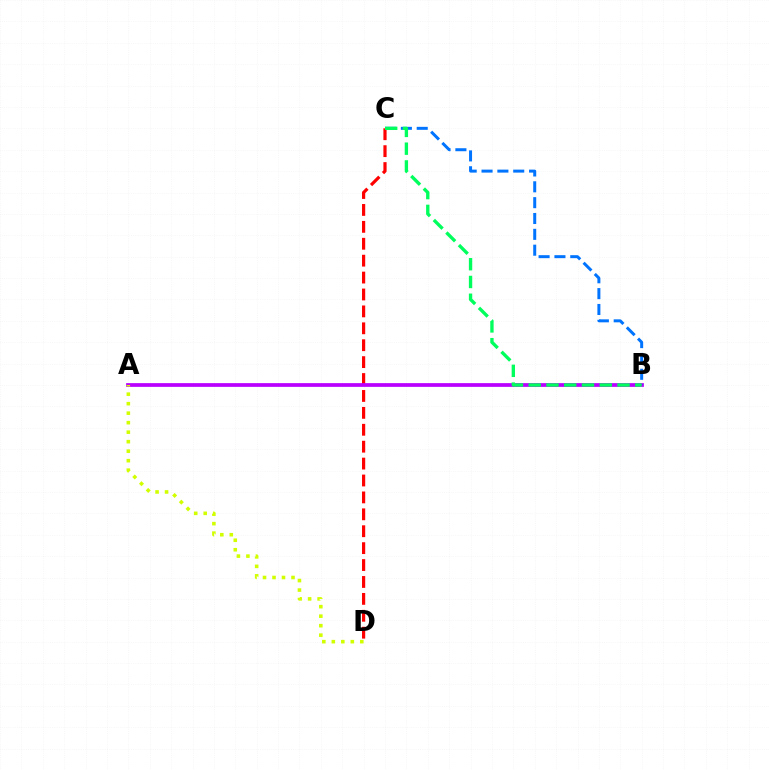{('C', 'D'): [{'color': '#ff0000', 'line_style': 'dashed', 'thickness': 2.3}], ('A', 'B'): [{'color': '#b900ff', 'line_style': 'solid', 'thickness': 2.7}], ('B', 'C'): [{'color': '#0074ff', 'line_style': 'dashed', 'thickness': 2.15}, {'color': '#00ff5c', 'line_style': 'dashed', 'thickness': 2.41}], ('A', 'D'): [{'color': '#d1ff00', 'line_style': 'dotted', 'thickness': 2.58}]}